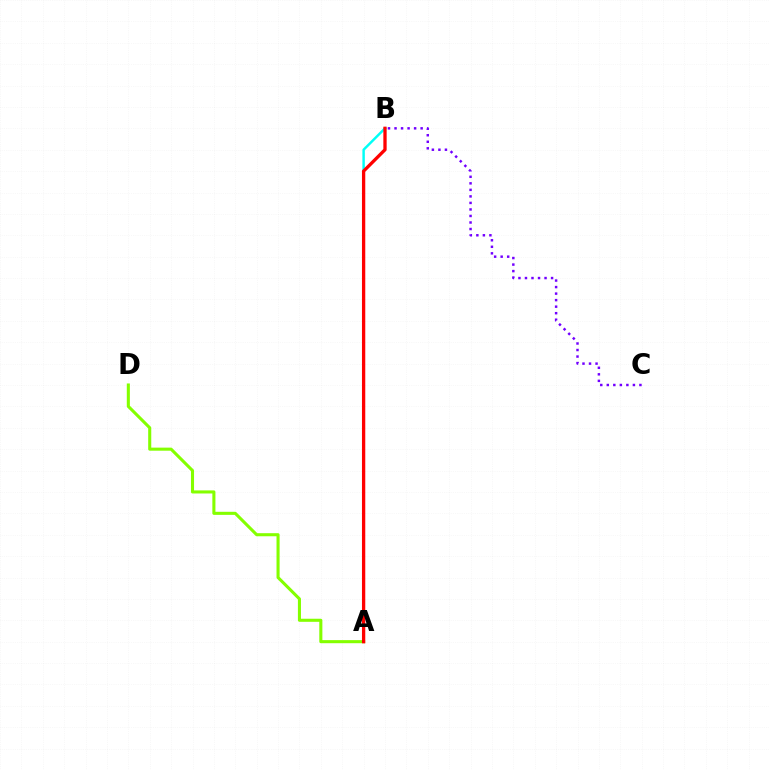{('A', 'D'): [{'color': '#84ff00', 'line_style': 'solid', 'thickness': 2.21}], ('A', 'B'): [{'color': '#00fff6', 'line_style': 'solid', 'thickness': 1.76}, {'color': '#ff0000', 'line_style': 'solid', 'thickness': 2.38}], ('B', 'C'): [{'color': '#7200ff', 'line_style': 'dotted', 'thickness': 1.77}]}